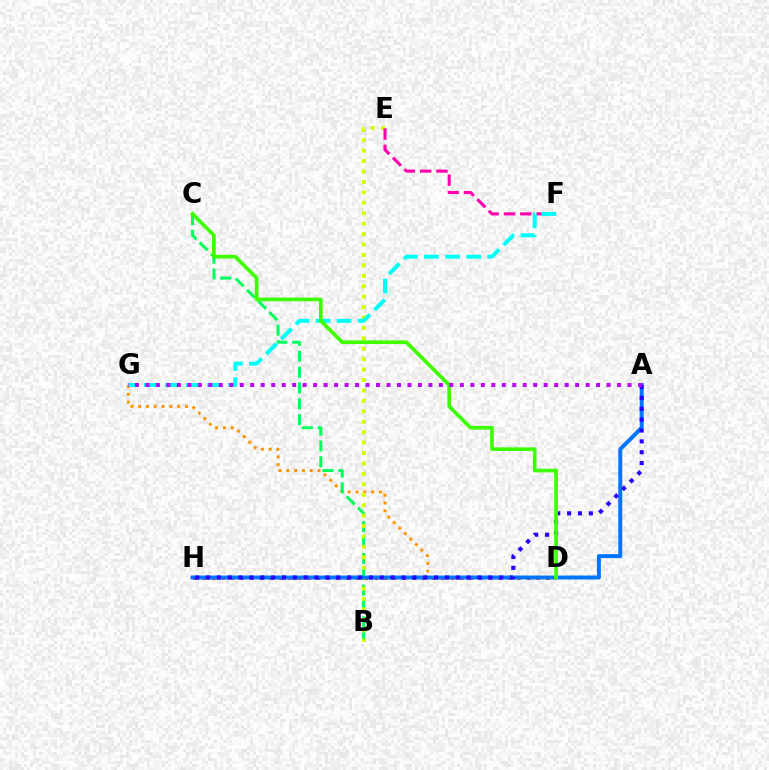{('D', 'G'): [{'color': '#ff9400', 'line_style': 'dotted', 'thickness': 2.12}], ('B', 'C'): [{'color': '#00ff5c', 'line_style': 'dashed', 'thickness': 2.15}], ('B', 'E'): [{'color': '#d1ff00', 'line_style': 'dotted', 'thickness': 2.83}], ('D', 'H'): [{'color': '#ff0000', 'line_style': 'dotted', 'thickness': 2.59}], ('A', 'H'): [{'color': '#0074ff', 'line_style': 'solid', 'thickness': 2.83}, {'color': '#2500ff', 'line_style': 'dotted', 'thickness': 2.95}], ('E', 'F'): [{'color': '#ff00ac', 'line_style': 'dashed', 'thickness': 2.21}], ('F', 'G'): [{'color': '#00fff6', 'line_style': 'dashed', 'thickness': 2.86}], ('C', 'D'): [{'color': '#3dff00', 'line_style': 'solid', 'thickness': 2.64}], ('A', 'G'): [{'color': '#b900ff', 'line_style': 'dotted', 'thickness': 2.85}]}